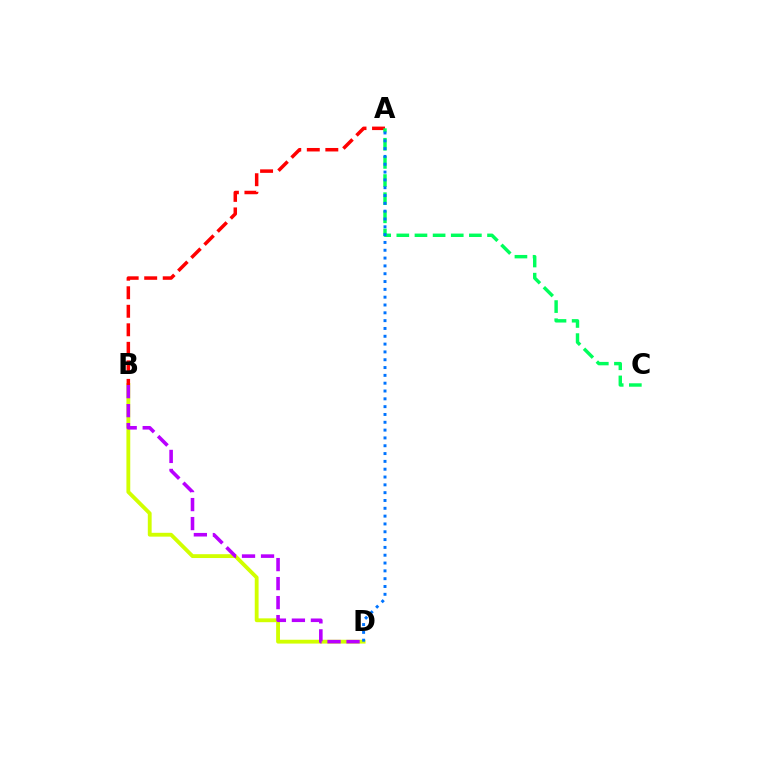{('B', 'D'): [{'color': '#d1ff00', 'line_style': 'solid', 'thickness': 2.76}, {'color': '#b900ff', 'line_style': 'dashed', 'thickness': 2.58}], ('A', 'B'): [{'color': '#ff0000', 'line_style': 'dashed', 'thickness': 2.52}], ('A', 'C'): [{'color': '#00ff5c', 'line_style': 'dashed', 'thickness': 2.46}], ('A', 'D'): [{'color': '#0074ff', 'line_style': 'dotted', 'thickness': 2.12}]}